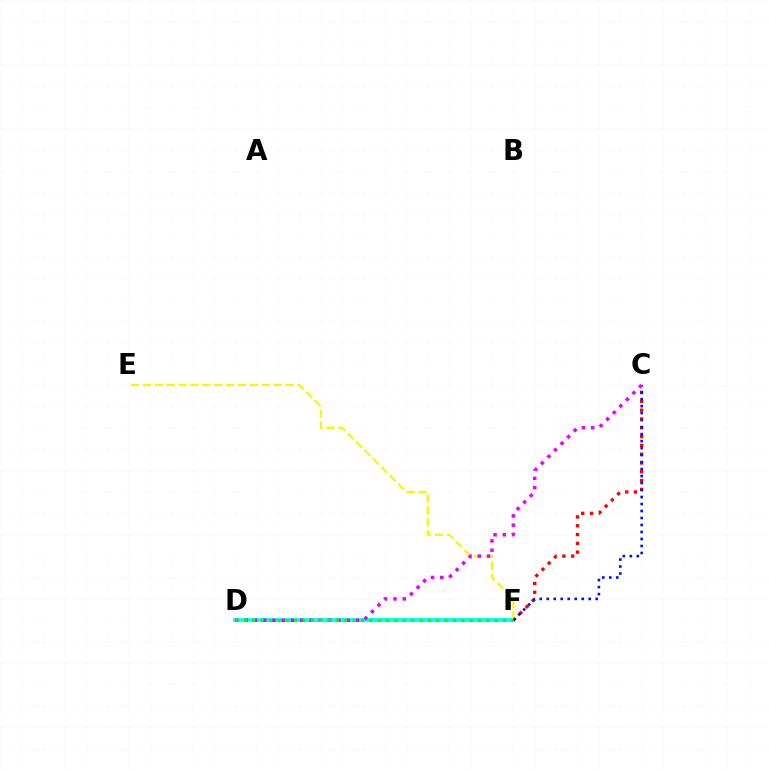{('D', 'F'): [{'color': '#00fff6', 'line_style': 'solid', 'thickness': 2.76}, {'color': '#08ff00', 'line_style': 'dotted', 'thickness': 2.27}], ('C', 'F'): [{'color': '#ff0000', 'line_style': 'dotted', 'thickness': 2.39}, {'color': '#0010ff', 'line_style': 'dotted', 'thickness': 1.9}], ('E', 'F'): [{'color': '#fcf500', 'line_style': 'dashed', 'thickness': 1.61}], ('C', 'D'): [{'color': '#ee00ff', 'line_style': 'dotted', 'thickness': 2.52}]}